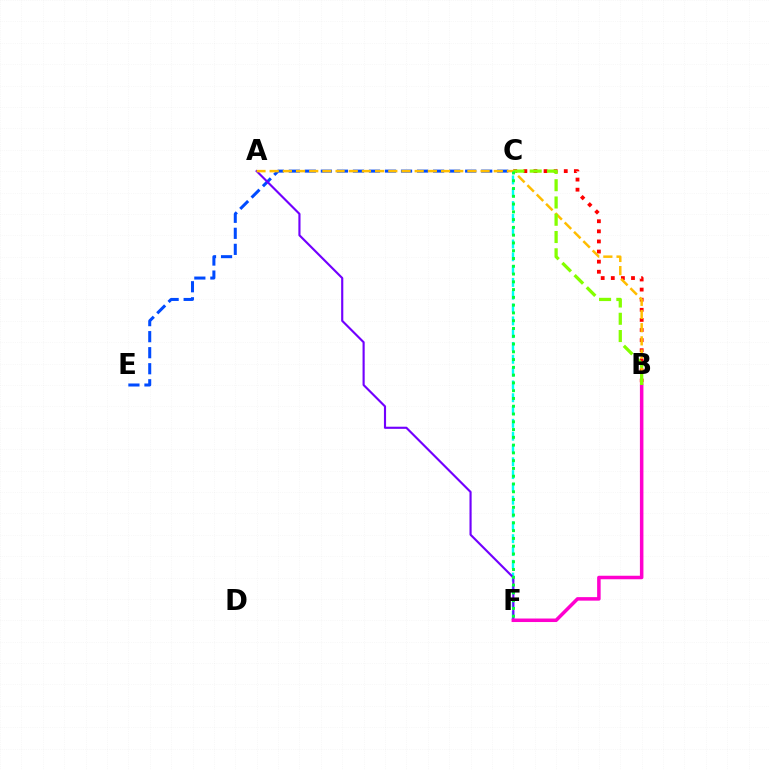{('C', 'E'): [{'color': '#004bff', 'line_style': 'dashed', 'thickness': 2.18}], ('C', 'F'): [{'color': '#00fff6', 'line_style': 'dashed', 'thickness': 1.74}, {'color': '#00ff39', 'line_style': 'dotted', 'thickness': 2.11}], ('B', 'C'): [{'color': '#ff0000', 'line_style': 'dotted', 'thickness': 2.75}, {'color': '#84ff00', 'line_style': 'dashed', 'thickness': 2.35}], ('A', 'F'): [{'color': '#7200ff', 'line_style': 'solid', 'thickness': 1.54}], ('B', 'F'): [{'color': '#ff00cf', 'line_style': 'solid', 'thickness': 2.53}], ('A', 'B'): [{'color': '#ffbd00', 'line_style': 'dashed', 'thickness': 1.79}]}